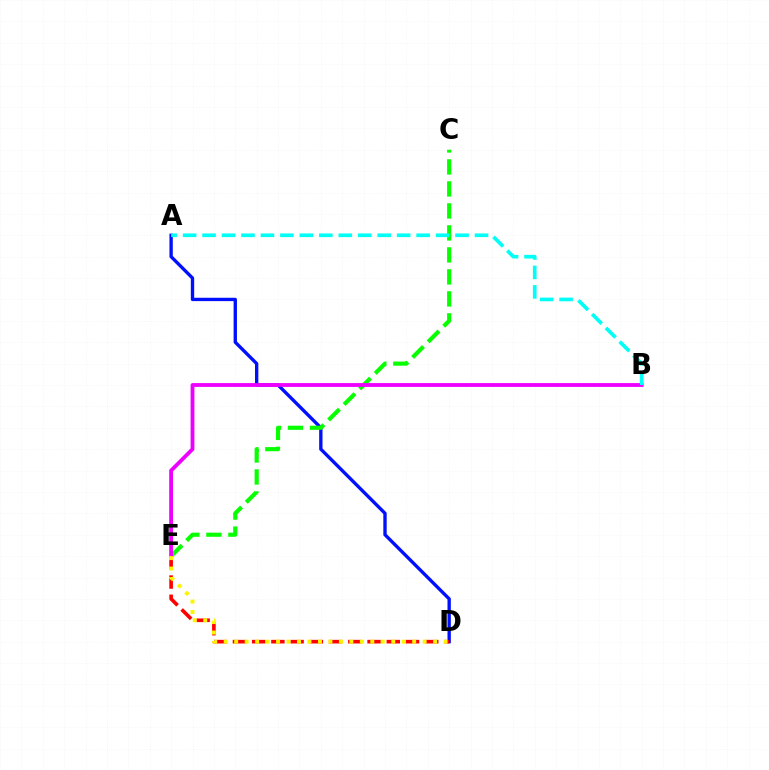{('A', 'D'): [{'color': '#0010ff', 'line_style': 'solid', 'thickness': 2.41}], ('C', 'E'): [{'color': '#08ff00', 'line_style': 'dashed', 'thickness': 2.99}], ('D', 'E'): [{'color': '#ff0000', 'line_style': 'dashed', 'thickness': 2.61}, {'color': '#fcf500', 'line_style': 'dotted', 'thickness': 2.84}], ('B', 'E'): [{'color': '#ee00ff', 'line_style': 'solid', 'thickness': 2.75}], ('A', 'B'): [{'color': '#00fff6', 'line_style': 'dashed', 'thickness': 2.64}]}